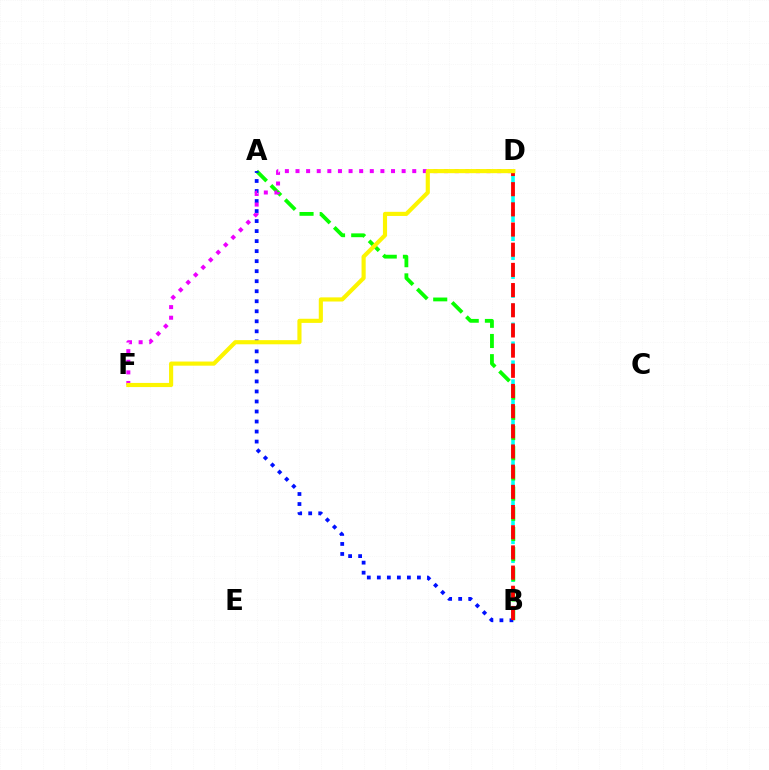{('B', 'D'): [{'color': '#00fff6', 'line_style': 'dashed', 'thickness': 2.57}, {'color': '#ff0000', 'line_style': 'dashed', 'thickness': 2.74}], ('A', 'B'): [{'color': '#08ff00', 'line_style': 'dashed', 'thickness': 2.74}, {'color': '#0010ff', 'line_style': 'dotted', 'thickness': 2.72}], ('D', 'F'): [{'color': '#ee00ff', 'line_style': 'dotted', 'thickness': 2.88}, {'color': '#fcf500', 'line_style': 'solid', 'thickness': 2.98}]}